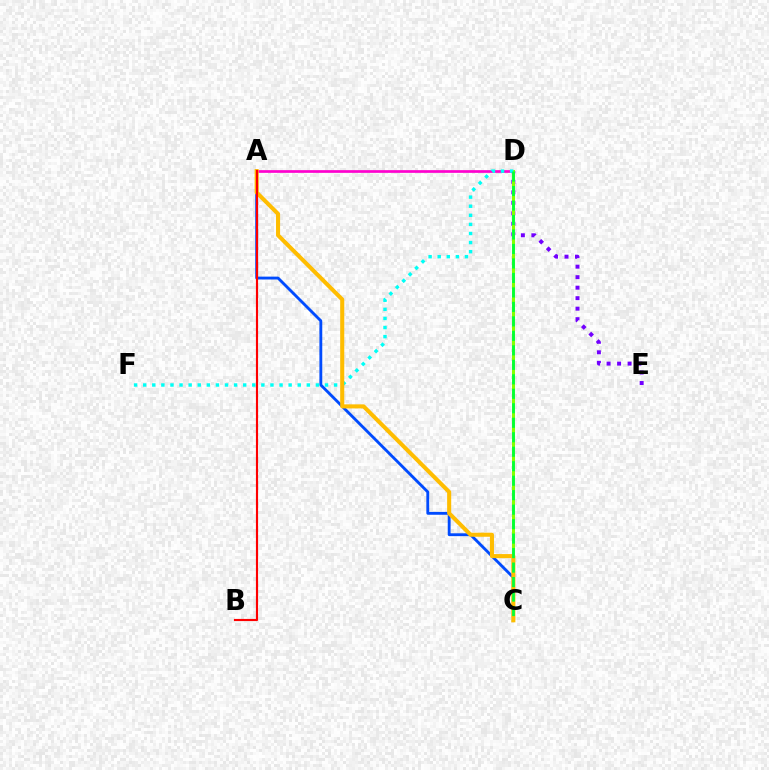{('A', 'D'): [{'color': '#ff00cf', 'line_style': 'solid', 'thickness': 1.94}], ('A', 'C'): [{'color': '#004bff', 'line_style': 'solid', 'thickness': 2.05}, {'color': '#ffbd00', 'line_style': 'solid', 'thickness': 2.93}], ('D', 'E'): [{'color': '#7200ff', 'line_style': 'dotted', 'thickness': 2.85}], ('C', 'D'): [{'color': '#84ff00', 'line_style': 'solid', 'thickness': 2.18}, {'color': '#00ff39', 'line_style': 'dashed', 'thickness': 1.97}], ('D', 'F'): [{'color': '#00fff6', 'line_style': 'dotted', 'thickness': 2.47}], ('A', 'B'): [{'color': '#ff0000', 'line_style': 'solid', 'thickness': 1.55}]}